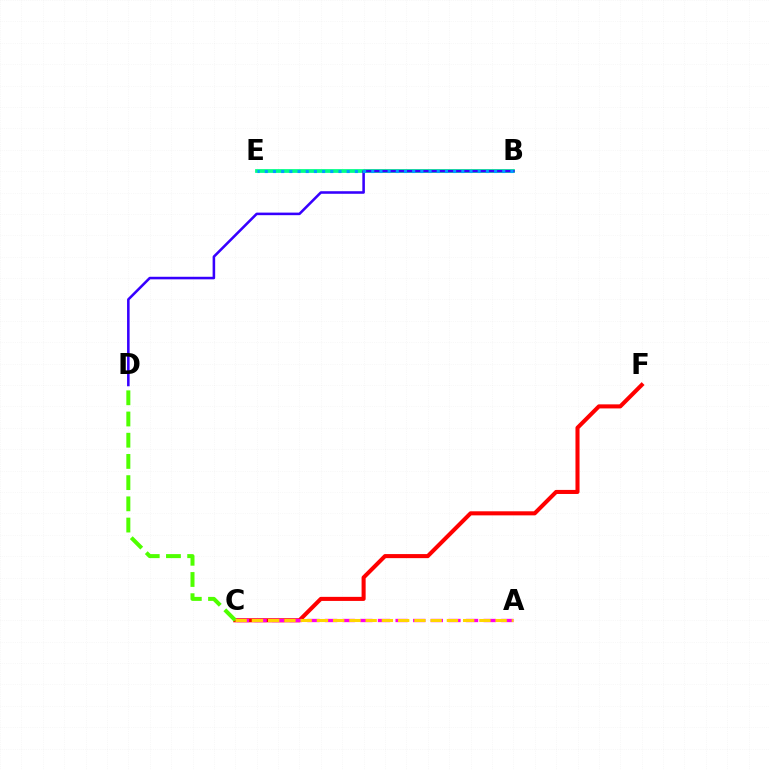{('B', 'E'): [{'color': '#00ff86', 'line_style': 'solid', 'thickness': 2.71}, {'color': '#009eff', 'line_style': 'dotted', 'thickness': 2.22}], ('C', 'F'): [{'color': '#ff0000', 'line_style': 'solid', 'thickness': 2.92}], ('C', 'D'): [{'color': '#4fff00', 'line_style': 'dashed', 'thickness': 2.88}], ('A', 'C'): [{'color': '#ff00ed', 'line_style': 'dashed', 'thickness': 2.39}, {'color': '#ffd500', 'line_style': 'dashed', 'thickness': 2.21}], ('B', 'D'): [{'color': '#3700ff', 'line_style': 'solid', 'thickness': 1.84}]}